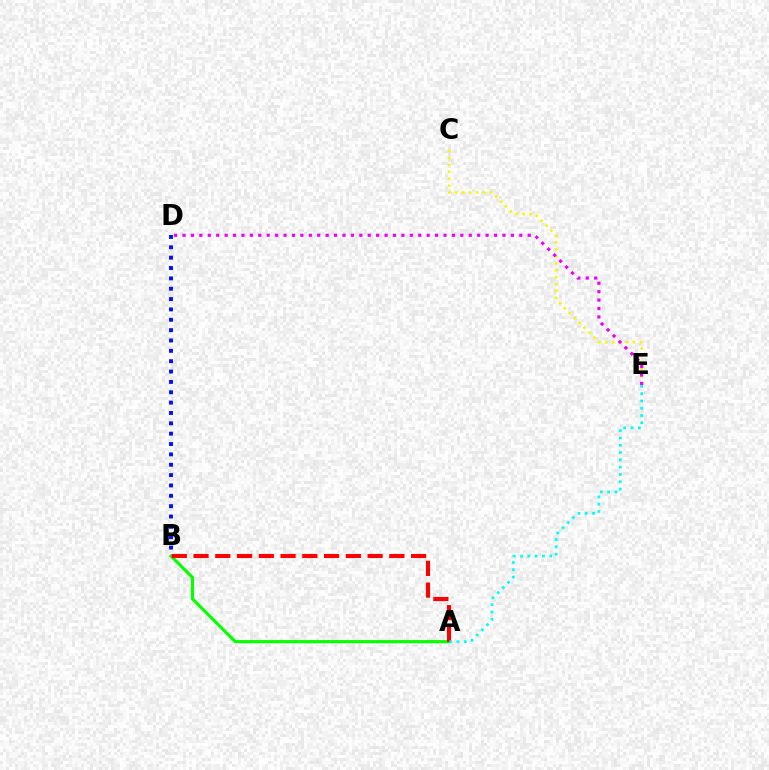{('C', 'E'): [{'color': '#fcf500', 'line_style': 'dotted', 'thickness': 1.88}], ('B', 'D'): [{'color': '#0010ff', 'line_style': 'dotted', 'thickness': 2.81}], ('A', 'B'): [{'color': '#08ff00', 'line_style': 'solid', 'thickness': 2.28}, {'color': '#ff0000', 'line_style': 'dashed', 'thickness': 2.96}], ('D', 'E'): [{'color': '#ee00ff', 'line_style': 'dotted', 'thickness': 2.29}], ('A', 'E'): [{'color': '#00fff6', 'line_style': 'dotted', 'thickness': 1.98}]}